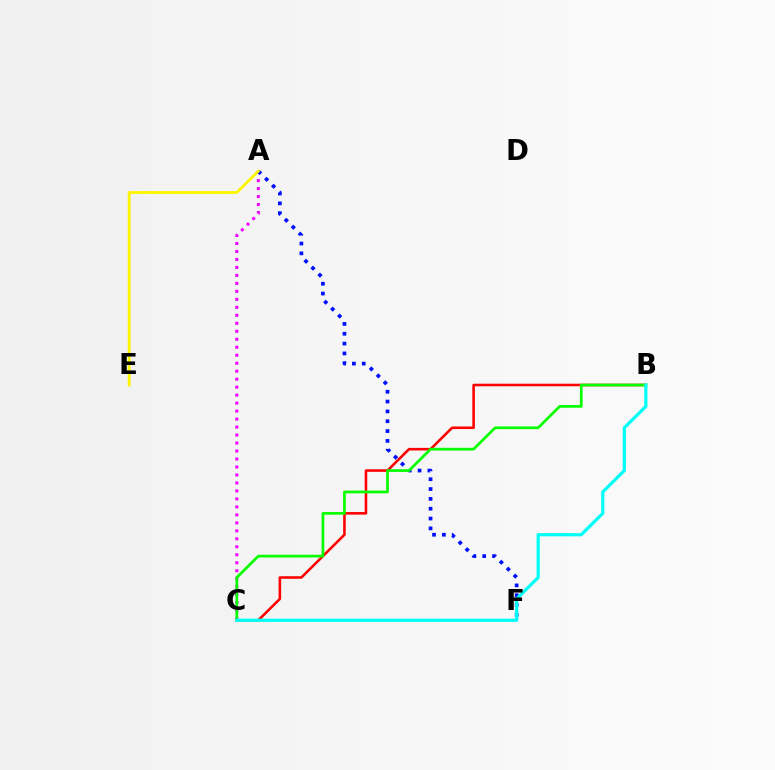{('A', 'C'): [{'color': '#ee00ff', 'line_style': 'dotted', 'thickness': 2.17}], ('B', 'C'): [{'color': '#ff0000', 'line_style': 'solid', 'thickness': 1.85}, {'color': '#08ff00', 'line_style': 'solid', 'thickness': 1.96}, {'color': '#00fff6', 'line_style': 'solid', 'thickness': 2.31}], ('A', 'F'): [{'color': '#0010ff', 'line_style': 'dotted', 'thickness': 2.67}], ('A', 'E'): [{'color': '#fcf500', 'line_style': 'solid', 'thickness': 2.02}]}